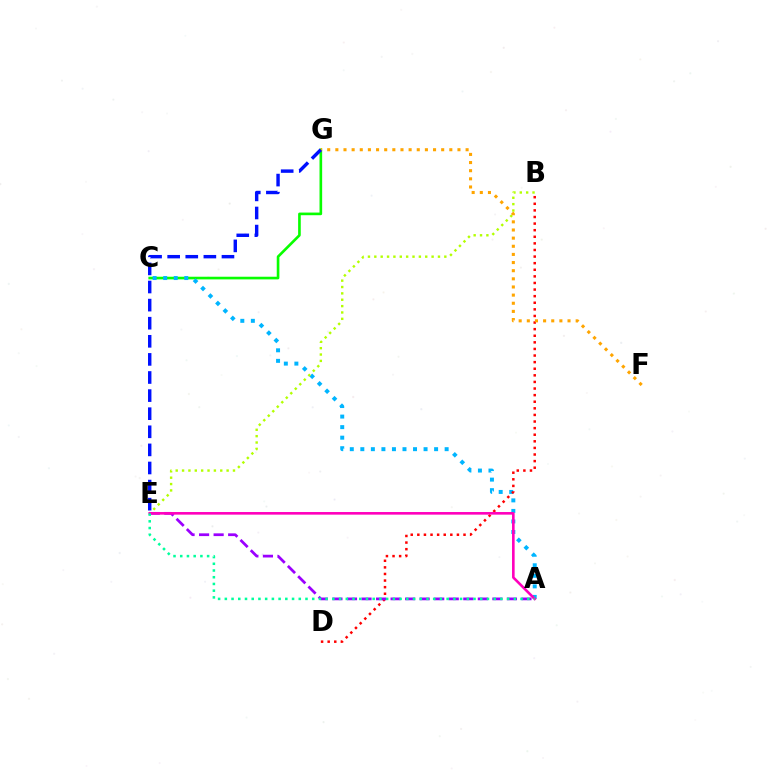{('C', 'G'): [{'color': '#08ff00', 'line_style': 'solid', 'thickness': 1.91}], ('A', 'C'): [{'color': '#00b5ff', 'line_style': 'dotted', 'thickness': 2.86}], ('B', 'D'): [{'color': '#ff0000', 'line_style': 'dotted', 'thickness': 1.79}], ('B', 'E'): [{'color': '#b3ff00', 'line_style': 'dotted', 'thickness': 1.73}], ('F', 'G'): [{'color': '#ffa500', 'line_style': 'dotted', 'thickness': 2.21}], ('A', 'E'): [{'color': '#9b00ff', 'line_style': 'dashed', 'thickness': 1.98}, {'color': '#ff00bd', 'line_style': 'solid', 'thickness': 1.88}, {'color': '#00ff9d', 'line_style': 'dotted', 'thickness': 1.83}], ('E', 'G'): [{'color': '#0010ff', 'line_style': 'dashed', 'thickness': 2.46}]}